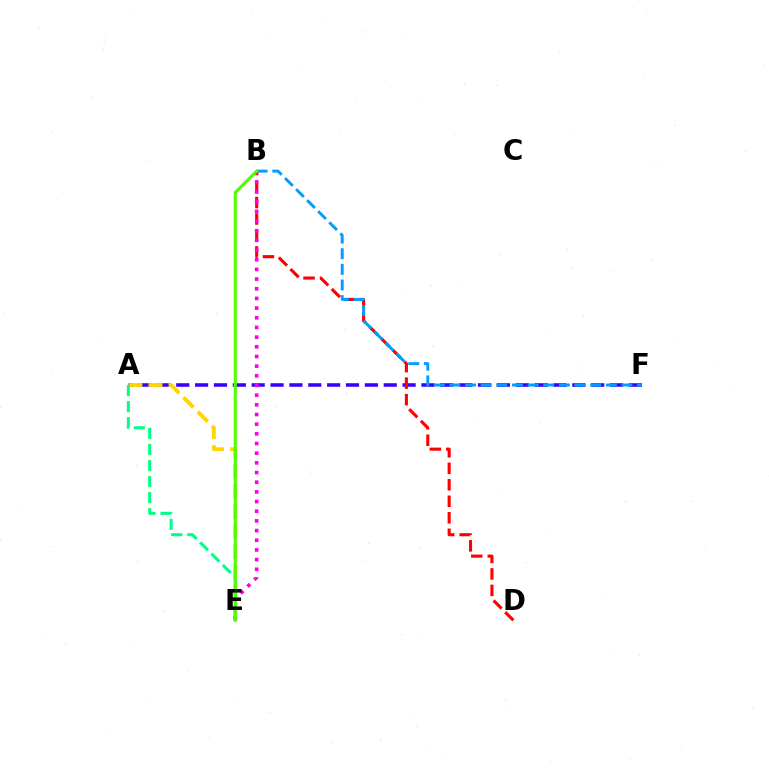{('A', 'F'): [{'color': '#3700ff', 'line_style': 'dashed', 'thickness': 2.56}], ('B', 'D'): [{'color': '#ff0000', 'line_style': 'dashed', 'thickness': 2.24}], ('A', 'E'): [{'color': '#ffd500', 'line_style': 'dashed', 'thickness': 2.73}, {'color': '#00ff86', 'line_style': 'dashed', 'thickness': 2.18}], ('B', 'F'): [{'color': '#009eff', 'line_style': 'dashed', 'thickness': 2.12}], ('B', 'E'): [{'color': '#ff00ed', 'line_style': 'dotted', 'thickness': 2.63}, {'color': '#4fff00', 'line_style': 'solid', 'thickness': 2.19}]}